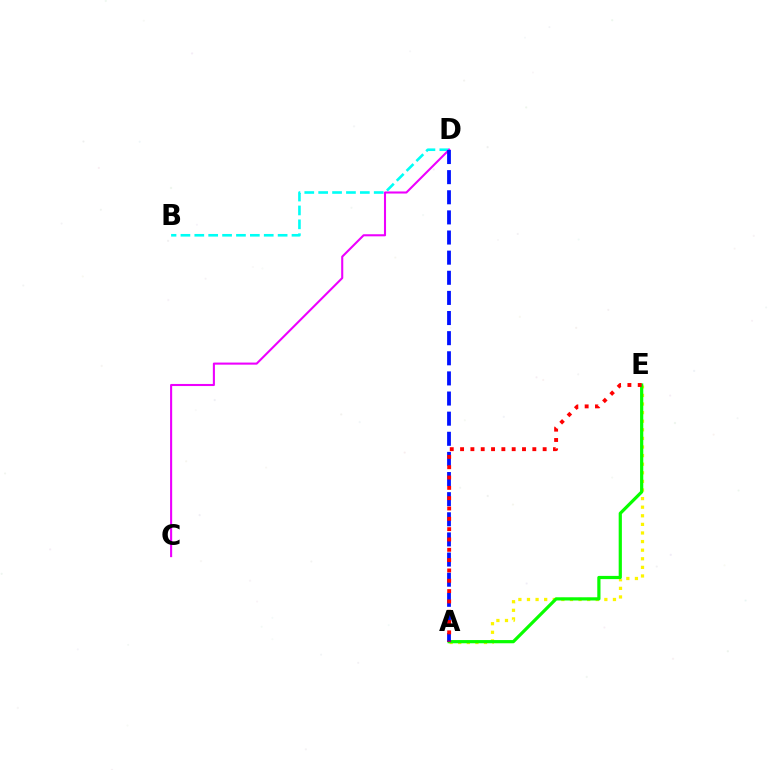{('B', 'D'): [{'color': '#00fff6', 'line_style': 'dashed', 'thickness': 1.89}], ('A', 'E'): [{'color': '#fcf500', 'line_style': 'dotted', 'thickness': 2.34}, {'color': '#08ff00', 'line_style': 'solid', 'thickness': 2.31}, {'color': '#ff0000', 'line_style': 'dotted', 'thickness': 2.8}], ('C', 'D'): [{'color': '#ee00ff', 'line_style': 'solid', 'thickness': 1.5}], ('A', 'D'): [{'color': '#0010ff', 'line_style': 'dashed', 'thickness': 2.73}]}